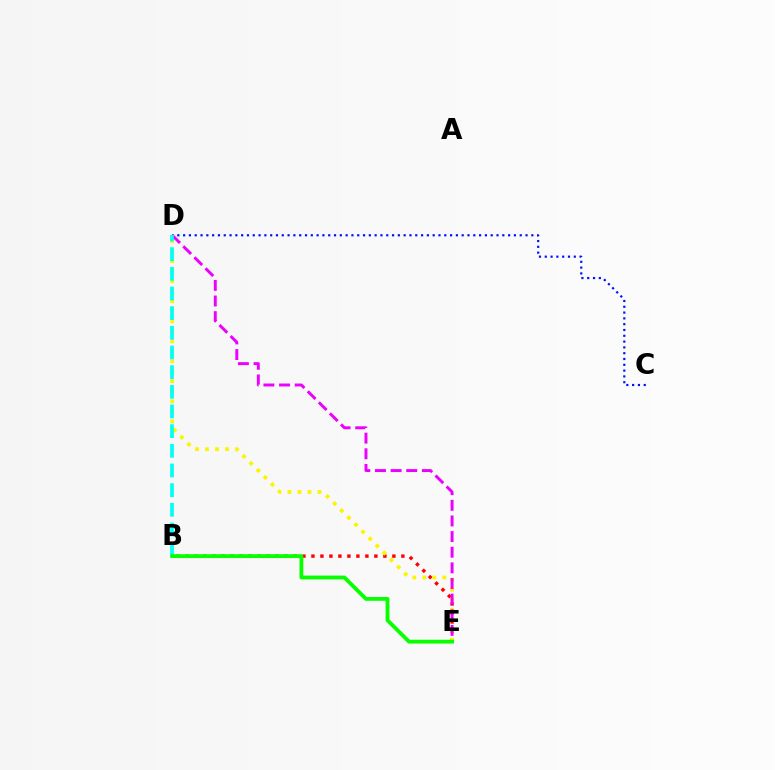{('B', 'E'): [{'color': '#ff0000', 'line_style': 'dotted', 'thickness': 2.44}, {'color': '#08ff00', 'line_style': 'solid', 'thickness': 2.75}], ('D', 'E'): [{'color': '#fcf500', 'line_style': 'dotted', 'thickness': 2.72}, {'color': '#ee00ff', 'line_style': 'dashed', 'thickness': 2.12}], ('C', 'D'): [{'color': '#0010ff', 'line_style': 'dotted', 'thickness': 1.58}], ('B', 'D'): [{'color': '#00fff6', 'line_style': 'dashed', 'thickness': 2.67}]}